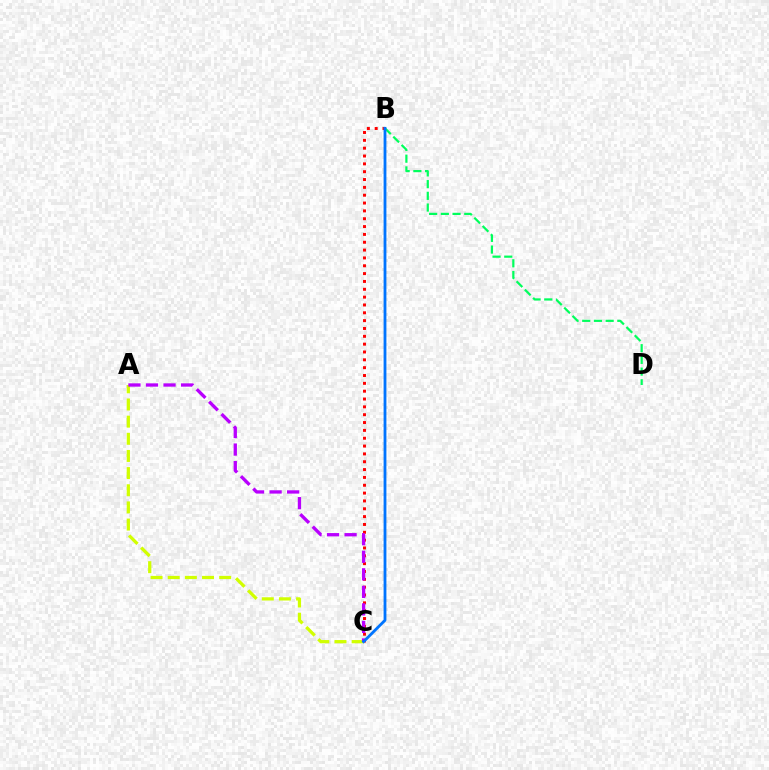{('B', 'C'): [{'color': '#ff0000', 'line_style': 'dotted', 'thickness': 2.13}, {'color': '#0074ff', 'line_style': 'solid', 'thickness': 2.02}], ('B', 'D'): [{'color': '#00ff5c', 'line_style': 'dashed', 'thickness': 1.59}], ('A', 'C'): [{'color': '#d1ff00', 'line_style': 'dashed', 'thickness': 2.33}, {'color': '#b900ff', 'line_style': 'dashed', 'thickness': 2.38}]}